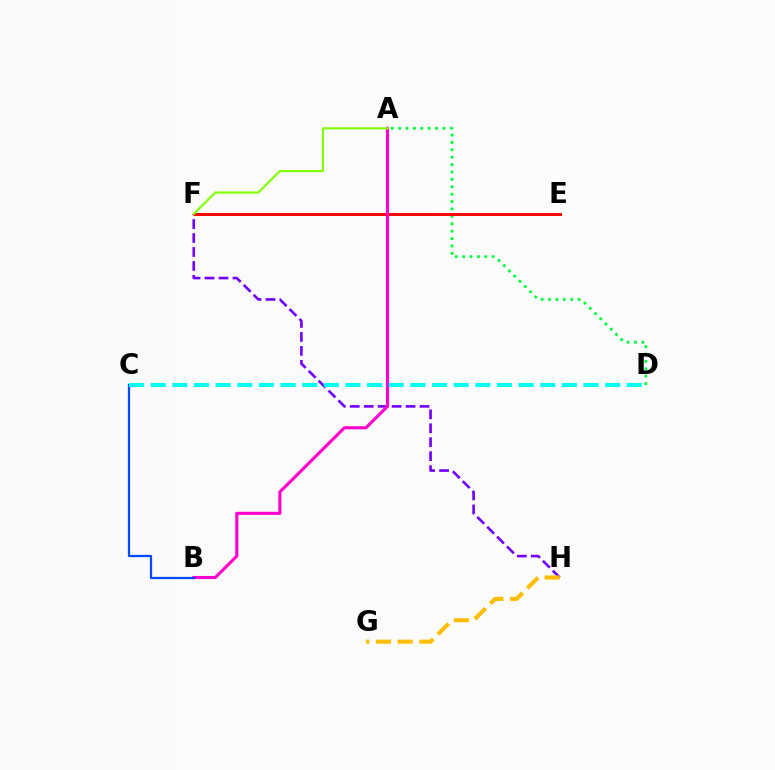{('A', 'D'): [{'color': '#00ff39', 'line_style': 'dotted', 'thickness': 2.01}], ('F', 'H'): [{'color': '#7200ff', 'line_style': 'dashed', 'thickness': 1.9}], ('G', 'H'): [{'color': '#ffbd00', 'line_style': 'dashed', 'thickness': 2.95}], ('E', 'F'): [{'color': '#ff0000', 'line_style': 'solid', 'thickness': 2.12}], ('A', 'B'): [{'color': '#ff00cf', 'line_style': 'solid', 'thickness': 2.23}], ('B', 'C'): [{'color': '#004bff', 'line_style': 'solid', 'thickness': 1.61}], ('C', 'D'): [{'color': '#00fff6', 'line_style': 'dashed', 'thickness': 2.94}], ('A', 'F'): [{'color': '#84ff00', 'line_style': 'solid', 'thickness': 1.56}]}